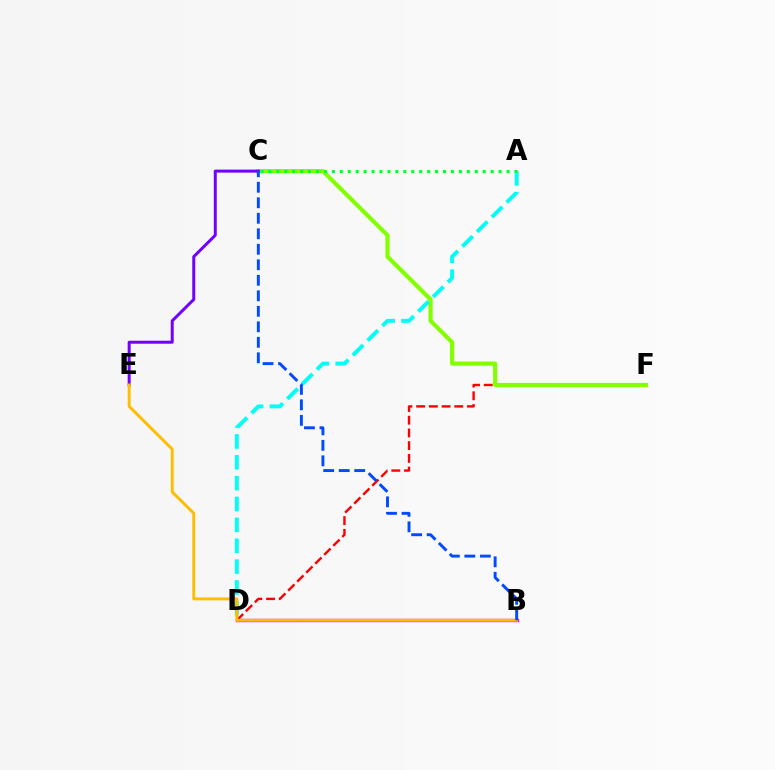{('B', 'D'): [{'color': '#ff00cf', 'line_style': 'solid', 'thickness': 2.43}], ('D', 'F'): [{'color': '#ff0000', 'line_style': 'dashed', 'thickness': 1.73}], ('C', 'F'): [{'color': '#84ff00', 'line_style': 'solid', 'thickness': 3.0}], ('A', 'D'): [{'color': '#00fff6', 'line_style': 'dashed', 'thickness': 2.83}], ('C', 'E'): [{'color': '#7200ff', 'line_style': 'solid', 'thickness': 2.16}], ('B', 'E'): [{'color': '#ffbd00', 'line_style': 'solid', 'thickness': 2.11}], ('A', 'C'): [{'color': '#00ff39', 'line_style': 'dotted', 'thickness': 2.16}], ('B', 'C'): [{'color': '#004bff', 'line_style': 'dashed', 'thickness': 2.11}]}